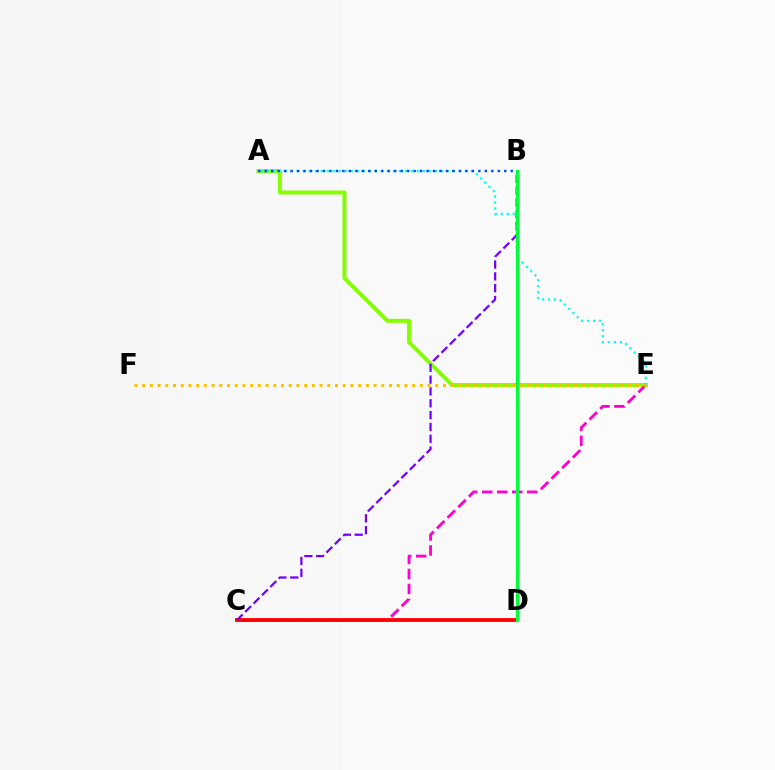{('A', 'E'): [{'color': '#84ff00', 'line_style': 'solid', 'thickness': 2.87}, {'color': '#00fff6', 'line_style': 'dotted', 'thickness': 1.63}], ('C', 'E'): [{'color': '#ff00cf', 'line_style': 'dashed', 'thickness': 2.04}], ('E', 'F'): [{'color': '#ffbd00', 'line_style': 'dotted', 'thickness': 2.1}], ('A', 'B'): [{'color': '#004bff', 'line_style': 'dotted', 'thickness': 1.76}], ('C', 'D'): [{'color': '#ff0000', 'line_style': 'solid', 'thickness': 2.75}], ('B', 'C'): [{'color': '#7200ff', 'line_style': 'dashed', 'thickness': 1.61}], ('B', 'D'): [{'color': '#00ff39', 'line_style': 'solid', 'thickness': 2.31}]}